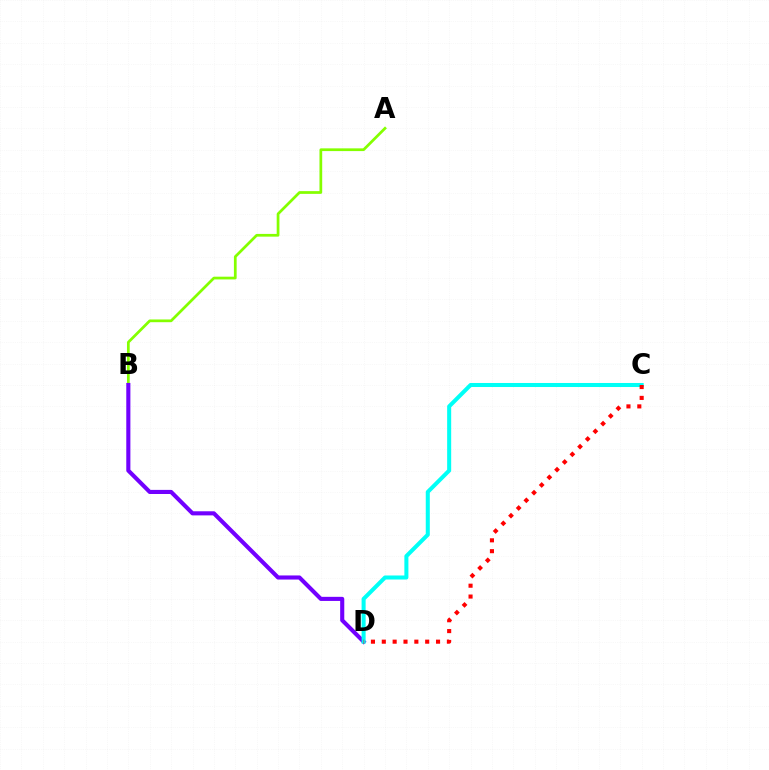{('A', 'B'): [{'color': '#84ff00', 'line_style': 'solid', 'thickness': 1.97}], ('B', 'D'): [{'color': '#7200ff', 'line_style': 'solid', 'thickness': 2.96}], ('C', 'D'): [{'color': '#00fff6', 'line_style': 'solid', 'thickness': 2.9}, {'color': '#ff0000', 'line_style': 'dotted', 'thickness': 2.95}]}